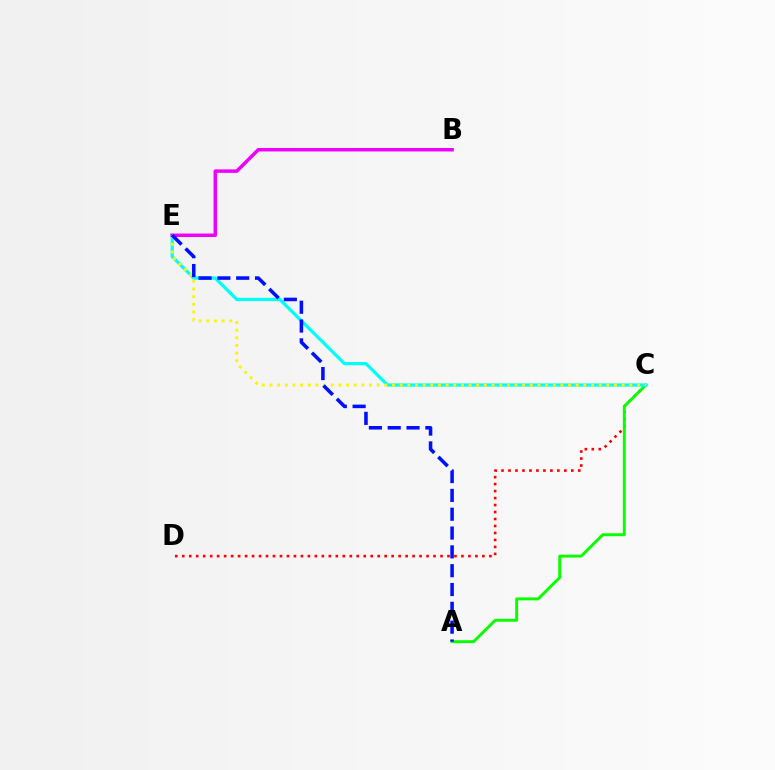{('C', 'D'): [{'color': '#ff0000', 'line_style': 'dotted', 'thickness': 1.9}], ('A', 'C'): [{'color': '#08ff00', 'line_style': 'solid', 'thickness': 2.1}], ('C', 'E'): [{'color': '#00fff6', 'line_style': 'solid', 'thickness': 2.34}, {'color': '#fcf500', 'line_style': 'dotted', 'thickness': 2.08}], ('B', 'E'): [{'color': '#ee00ff', 'line_style': 'solid', 'thickness': 2.51}], ('A', 'E'): [{'color': '#0010ff', 'line_style': 'dashed', 'thickness': 2.56}]}